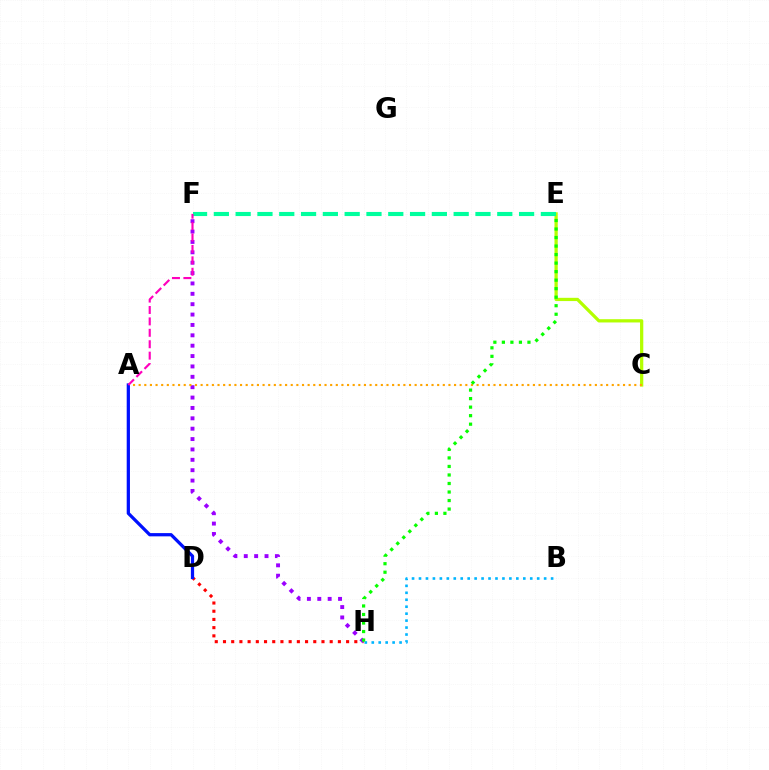{('C', 'E'): [{'color': '#b3ff00', 'line_style': 'solid', 'thickness': 2.34}], ('D', 'H'): [{'color': '#ff0000', 'line_style': 'dotted', 'thickness': 2.23}], ('F', 'H'): [{'color': '#9b00ff', 'line_style': 'dotted', 'thickness': 2.82}], ('A', 'C'): [{'color': '#ffa500', 'line_style': 'dotted', 'thickness': 1.53}], ('B', 'H'): [{'color': '#00b5ff', 'line_style': 'dotted', 'thickness': 1.89}], ('A', 'D'): [{'color': '#0010ff', 'line_style': 'solid', 'thickness': 2.34}], ('E', 'H'): [{'color': '#08ff00', 'line_style': 'dotted', 'thickness': 2.32}], ('E', 'F'): [{'color': '#00ff9d', 'line_style': 'dashed', 'thickness': 2.96}], ('A', 'F'): [{'color': '#ff00bd', 'line_style': 'dashed', 'thickness': 1.55}]}